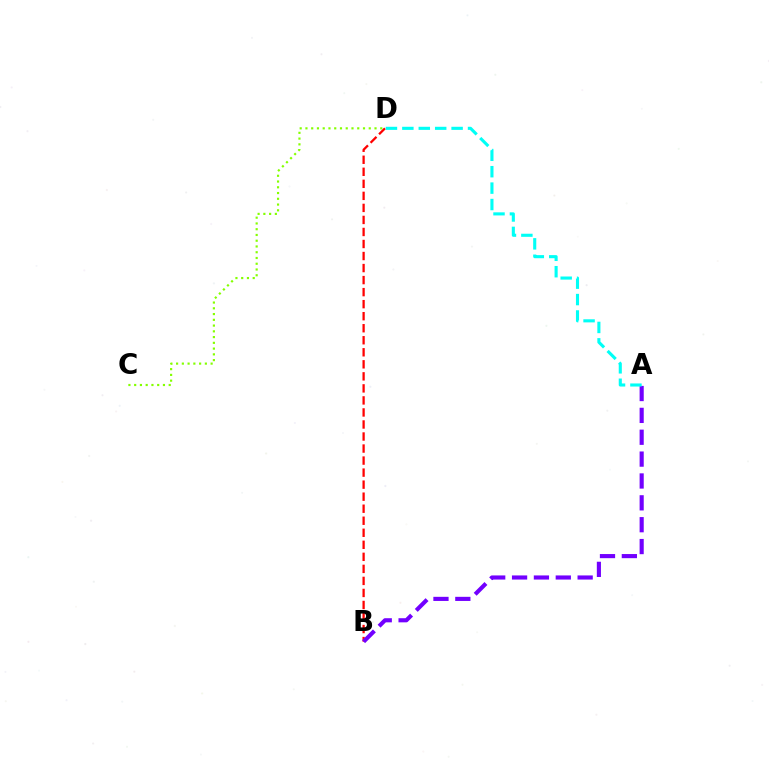{('B', 'D'): [{'color': '#ff0000', 'line_style': 'dashed', 'thickness': 1.63}], ('A', 'B'): [{'color': '#7200ff', 'line_style': 'dashed', 'thickness': 2.97}], ('C', 'D'): [{'color': '#84ff00', 'line_style': 'dotted', 'thickness': 1.56}], ('A', 'D'): [{'color': '#00fff6', 'line_style': 'dashed', 'thickness': 2.23}]}